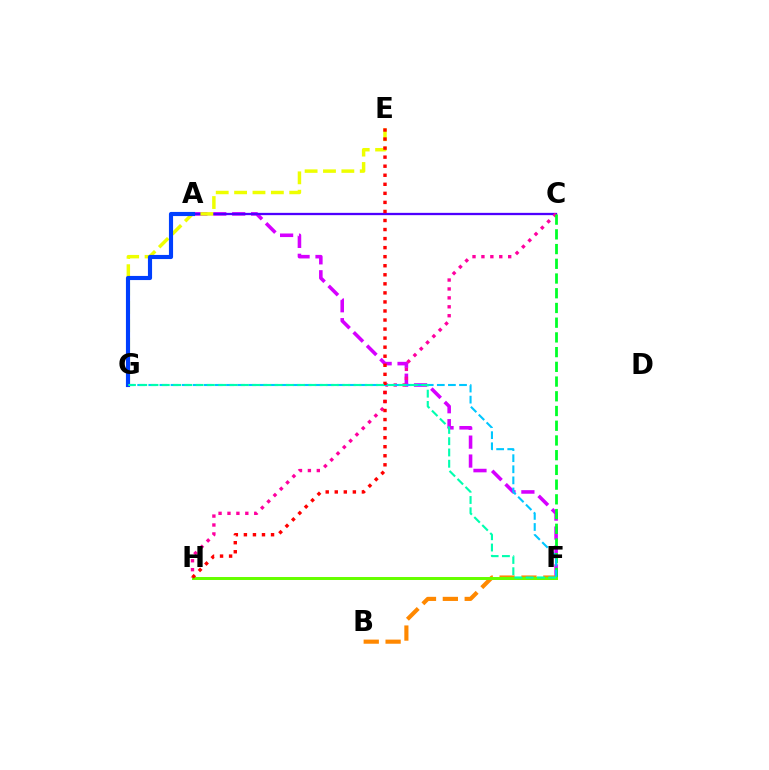{('A', 'F'): [{'color': '#d600ff', 'line_style': 'dashed', 'thickness': 2.57}], ('A', 'C'): [{'color': '#4f00ff', 'line_style': 'solid', 'thickness': 1.65}], ('C', 'H'): [{'color': '#ff00a0', 'line_style': 'dotted', 'thickness': 2.42}], ('E', 'G'): [{'color': '#eeff00', 'line_style': 'dashed', 'thickness': 2.5}], ('B', 'F'): [{'color': '#ff8800', 'line_style': 'dashed', 'thickness': 2.97}], ('C', 'F'): [{'color': '#00ff27', 'line_style': 'dashed', 'thickness': 2.0}], ('F', 'G'): [{'color': '#00c7ff', 'line_style': 'dashed', 'thickness': 1.51}, {'color': '#00ffaf', 'line_style': 'dashed', 'thickness': 1.53}], ('F', 'H'): [{'color': '#66ff00', 'line_style': 'solid', 'thickness': 2.15}], ('E', 'H'): [{'color': '#ff0000', 'line_style': 'dotted', 'thickness': 2.46}], ('A', 'G'): [{'color': '#003fff', 'line_style': 'solid', 'thickness': 2.98}]}